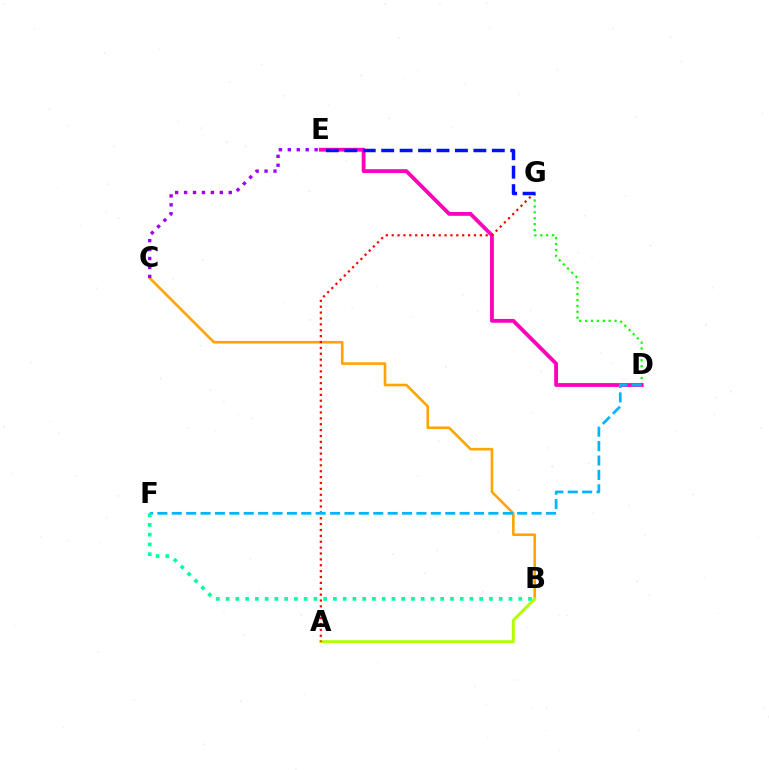{('D', 'G'): [{'color': '#08ff00', 'line_style': 'dotted', 'thickness': 1.6}], ('D', 'E'): [{'color': '#ff00bd', 'line_style': 'solid', 'thickness': 2.75}], ('B', 'C'): [{'color': '#ffa500', 'line_style': 'solid', 'thickness': 1.88}], ('A', 'B'): [{'color': '#b3ff00', 'line_style': 'solid', 'thickness': 2.08}], ('A', 'G'): [{'color': '#ff0000', 'line_style': 'dotted', 'thickness': 1.6}], ('E', 'G'): [{'color': '#0010ff', 'line_style': 'dashed', 'thickness': 2.5}], ('C', 'E'): [{'color': '#9b00ff', 'line_style': 'dotted', 'thickness': 2.43}], ('D', 'F'): [{'color': '#00b5ff', 'line_style': 'dashed', 'thickness': 1.96}], ('B', 'F'): [{'color': '#00ff9d', 'line_style': 'dotted', 'thickness': 2.65}]}